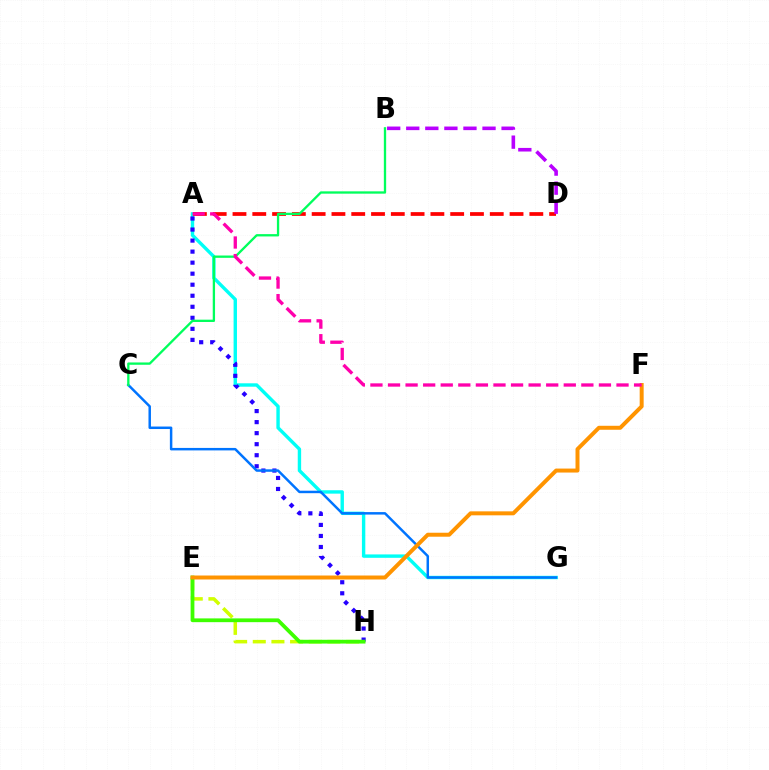{('A', 'G'): [{'color': '#00fff6', 'line_style': 'solid', 'thickness': 2.44}], ('A', 'D'): [{'color': '#ff0000', 'line_style': 'dashed', 'thickness': 2.69}], ('E', 'H'): [{'color': '#d1ff00', 'line_style': 'dashed', 'thickness': 2.53}, {'color': '#3dff00', 'line_style': 'solid', 'thickness': 2.71}], ('A', 'H'): [{'color': '#2500ff', 'line_style': 'dotted', 'thickness': 3.0}], ('C', 'G'): [{'color': '#0074ff', 'line_style': 'solid', 'thickness': 1.79}], ('E', 'F'): [{'color': '#ff9400', 'line_style': 'solid', 'thickness': 2.86}], ('B', 'D'): [{'color': '#b900ff', 'line_style': 'dashed', 'thickness': 2.59}], ('B', 'C'): [{'color': '#00ff5c', 'line_style': 'solid', 'thickness': 1.67}], ('A', 'F'): [{'color': '#ff00ac', 'line_style': 'dashed', 'thickness': 2.39}]}